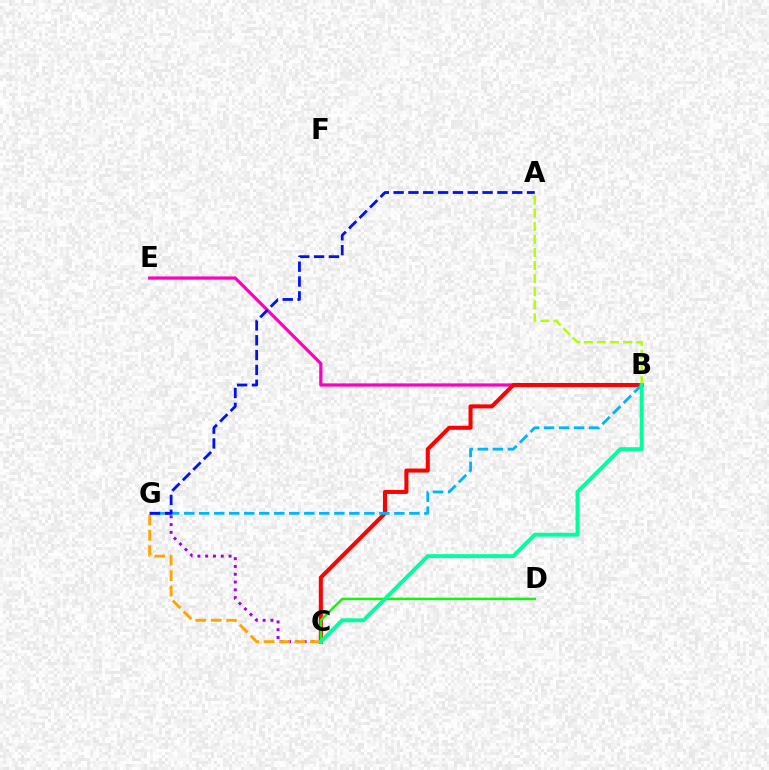{('C', 'G'): [{'color': '#9b00ff', 'line_style': 'dotted', 'thickness': 2.12}, {'color': '#ffa500', 'line_style': 'dashed', 'thickness': 2.1}], ('B', 'E'): [{'color': '#ff00bd', 'line_style': 'solid', 'thickness': 2.32}], ('B', 'C'): [{'color': '#ff0000', 'line_style': 'solid', 'thickness': 2.91}, {'color': '#00ff9d', 'line_style': 'solid', 'thickness': 2.81}], ('B', 'G'): [{'color': '#00b5ff', 'line_style': 'dashed', 'thickness': 2.04}], ('C', 'D'): [{'color': '#08ff00', 'line_style': 'solid', 'thickness': 1.75}], ('A', 'G'): [{'color': '#0010ff', 'line_style': 'dashed', 'thickness': 2.01}], ('A', 'B'): [{'color': '#b3ff00', 'line_style': 'dashed', 'thickness': 1.78}]}